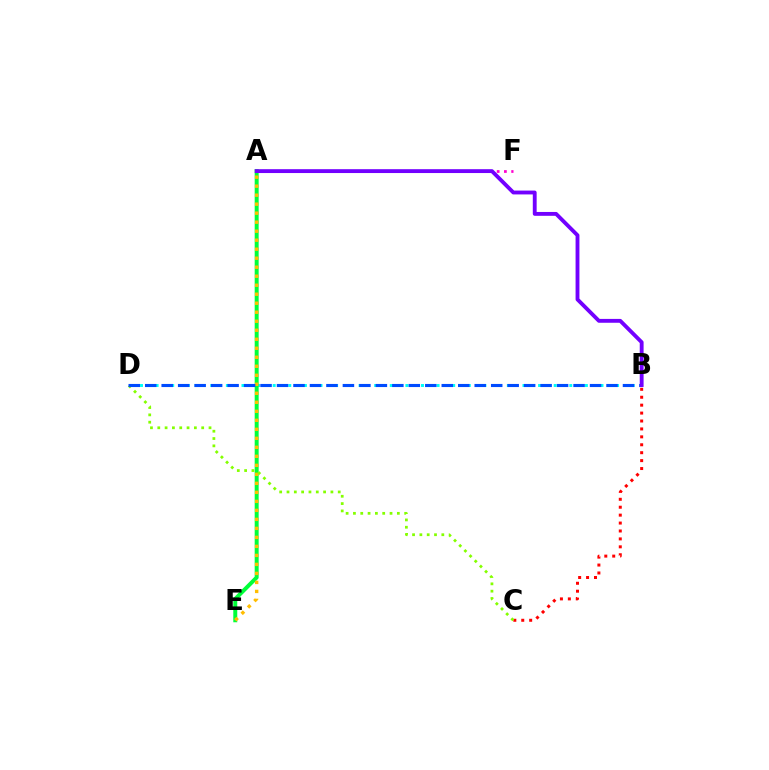{('B', 'D'): [{'color': '#00fff6', 'line_style': 'dotted', 'thickness': 2.12}, {'color': '#004bff', 'line_style': 'dashed', 'thickness': 2.24}], ('A', 'E'): [{'color': '#00ff39', 'line_style': 'solid', 'thickness': 2.86}, {'color': '#ffbd00', 'line_style': 'dotted', 'thickness': 2.45}], ('B', 'C'): [{'color': '#ff0000', 'line_style': 'dotted', 'thickness': 2.15}], ('C', 'D'): [{'color': '#84ff00', 'line_style': 'dotted', 'thickness': 1.99}], ('A', 'F'): [{'color': '#ff00cf', 'line_style': 'dotted', 'thickness': 1.97}], ('A', 'B'): [{'color': '#7200ff', 'line_style': 'solid', 'thickness': 2.77}]}